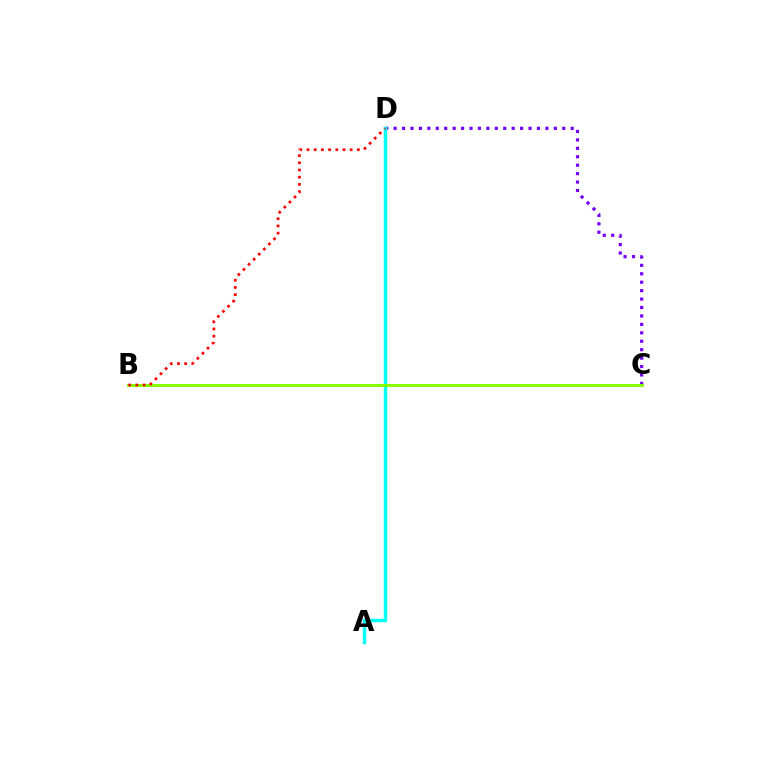{('C', 'D'): [{'color': '#7200ff', 'line_style': 'dotted', 'thickness': 2.29}], ('A', 'D'): [{'color': '#00fff6', 'line_style': 'solid', 'thickness': 2.5}], ('B', 'C'): [{'color': '#84ff00', 'line_style': 'solid', 'thickness': 2.1}], ('B', 'D'): [{'color': '#ff0000', 'line_style': 'dotted', 'thickness': 1.96}]}